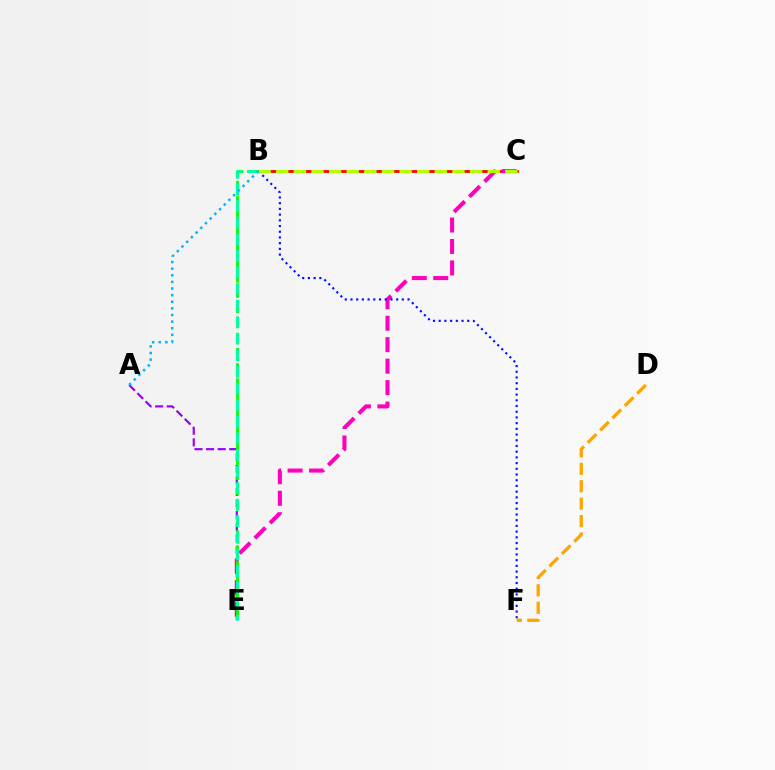{('A', 'E'): [{'color': '#9b00ff', 'line_style': 'dashed', 'thickness': 1.57}], ('B', 'C'): [{'color': '#ff0000', 'line_style': 'solid', 'thickness': 2.0}, {'color': '#b3ff00', 'line_style': 'dashed', 'thickness': 2.39}], ('C', 'E'): [{'color': '#ff00bd', 'line_style': 'dashed', 'thickness': 2.92}], ('B', 'E'): [{'color': '#08ff00', 'line_style': 'dashed', 'thickness': 2.06}, {'color': '#00ff9d', 'line_style': 'dashed', 'thickness': 2.25}], ('B', 'F'): [{'color': '#0010ff', 'line_style': 'dotted', 'thickness': 1.55}], ('A', 'B'): [{'color': '#00b5ff', 'line_style': 'dotted', 'thickness': 1.8}], ('D', 'F'): [{'color': '#ffa500', 'line_style': 'dashed', 'thickness': 2.37}]}